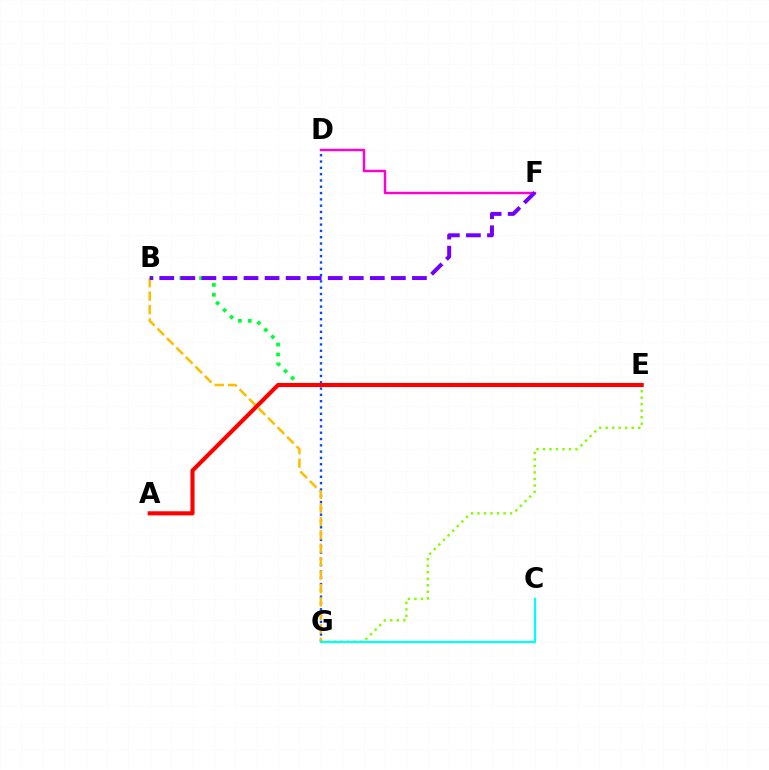{('D', 'G'): [{'color': '#004bff', 'line_style': 'dotted', 'thickness': 1.71}], ('B', 'G'): [{'color': '#ffbd00', 'line_style': 'dashed', 'thickness': 1.82}], ('E', 'G'): [{'color': '#84ff00', 'line_style': 'dotted', 'thickness': 1.77}], ('D', 'F'): [{'color': '#ff00cf', 'line_style': 'solid', 'thickness': 1.75}], ('C', 'G'): [{'color': '#00fff6', 'line_style': 'solid', 'thickness': 1.61}], ('B', 'E'): [{'color': '#00ff39', 'line_style': 'dotted', 'thickness': 2.68}], ('B', 'F'): [{'color': '#7200ff', 'line_style': 'dashed', 'thickness': 2.86}], ('A', 'E'): [{'color': '#ff0000', 'line_style': 'solid', 'thickness': 2.96}]}